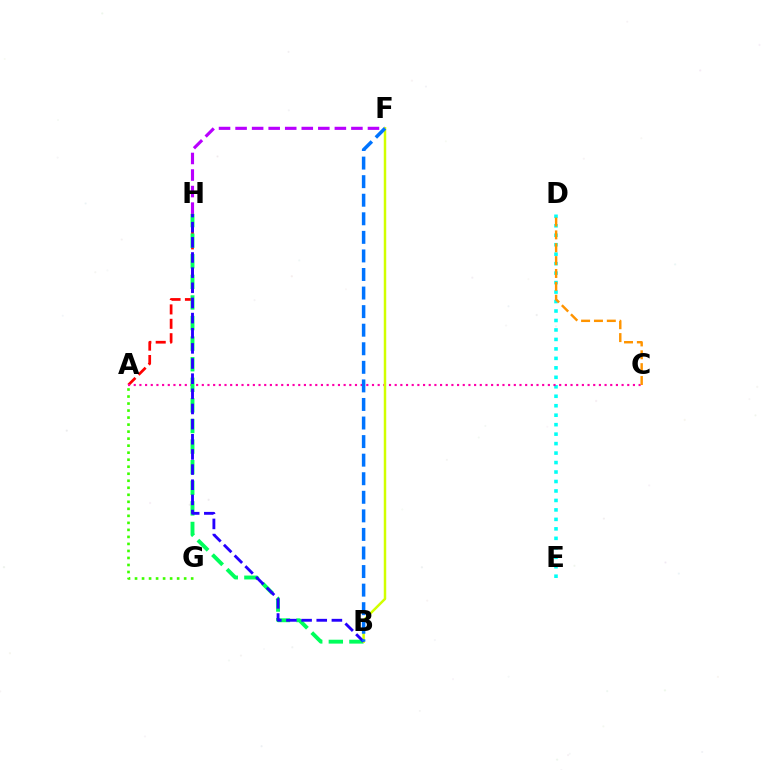{('F', 'H'): [{'color': '#b900ff', 'line_style': 'dashed', 'thickness': 2.25}], ('D', 'E'): [{'color': '#00fff6', 'line_style': 'dotted', 'thickness': 2.57}], ('A', 'G'): [{'color': '#3dff00', 'line_style': 'dotted', 'thickness': 1.91}], ('A', 'H'): [{'color': '#ff0000', 'line_style': 'dashed', 'thickness': 1.96}], ('A', 'C'): [{'color': '#ff00ac', 'line_style': 'dotted', 'thickness': 1.54}], ('B', 'H'): [{'color': '#00ff5c', 'line_style': 'dashed', 'thickness': 2.8}, {'color': '#2500ff', 'line_style': 'dashed', 'thickness': 2.06}], ('B', 'F'): [{'color': '#d1ff00', 'line_style': 'solid', 'thickness': 1.78}, {'color': '#0074ff', 'line_style': 'dashed', 'thickness': 2.52}], ('C', 'D'): [{'color': '#ff9400', 'line_style': 'dashed', 'thickness': 1.75}]}